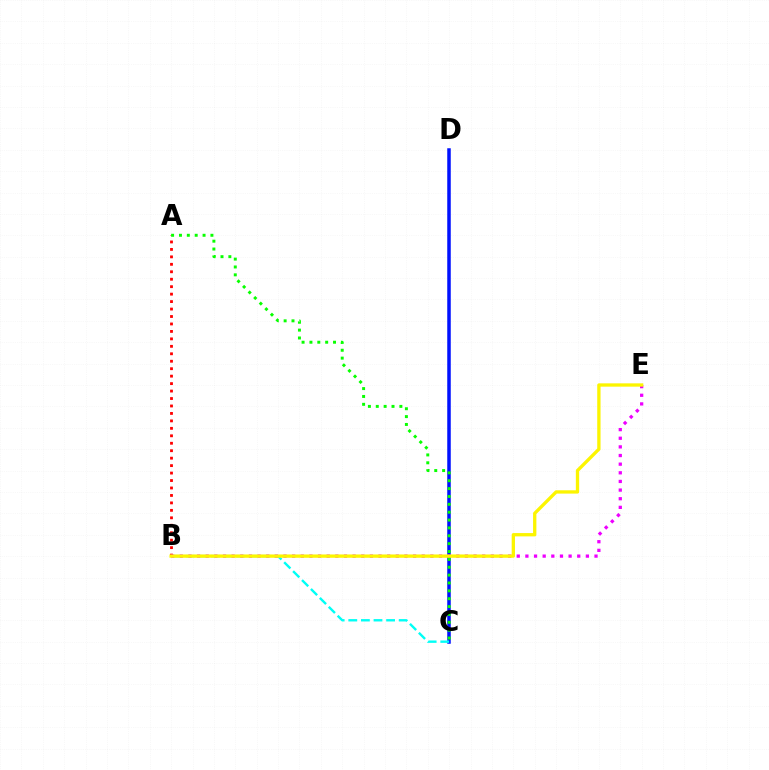{('A', 'B'): [{'color': '#ff0000', 'line_style': 'dotted', 'thickness': 2.03}], ('C', 'D'): [{'color': '#0010ff', 'line_style': 'solid', 'thickness': 2.52}], ('B', 'C'): [{'color': '#00fff6', 'line_style': 'dashed', 'thickness': 1.71}], ('B', 'E'): [{'color': '#ee00ff', 'line_style': 'dotted', 'thickness': 2.35}, {'color': '#fcf500', 'line_style': 'solid', 'thickness': 2.39}], ('A', 'C'): [{'color': '#08ff00', 'line_style': 'dotted', 'thickness': 2.14}]}